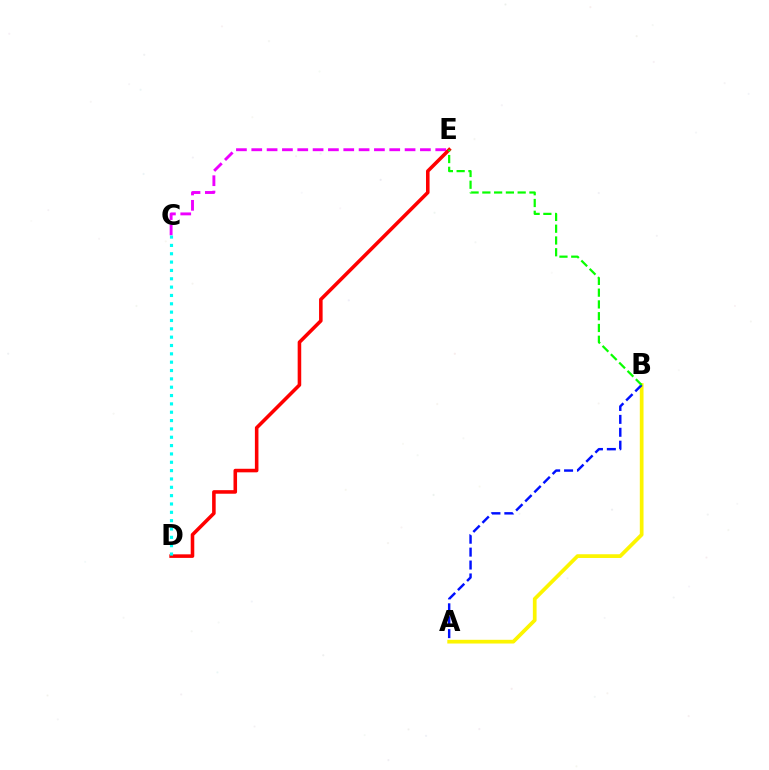{('C', 'E'): [{'color': '#ee00ff', 'line_style': 'dashed', 'thickness': 2.08}], ('D', 'E'): [{'color': '#ff0000', 'line_style': 'solid', 'thickness': 2.56}], ('C', 'D'): [{'color': '#00fff6', 'line_style': 'dotted', 'thickness': 2.27}], ('A', 'B'): [{'color': '#fcf500', 'line_style': 'solid', 'thickness': 2.68}, {'color': '#0010ff', 'line_style': 'dashed', 'thickness': 1.75}], ('B', 'E'): [{'color': '#08ff00', 'line_style': 'dashed', 'thickness': 1.6}]}